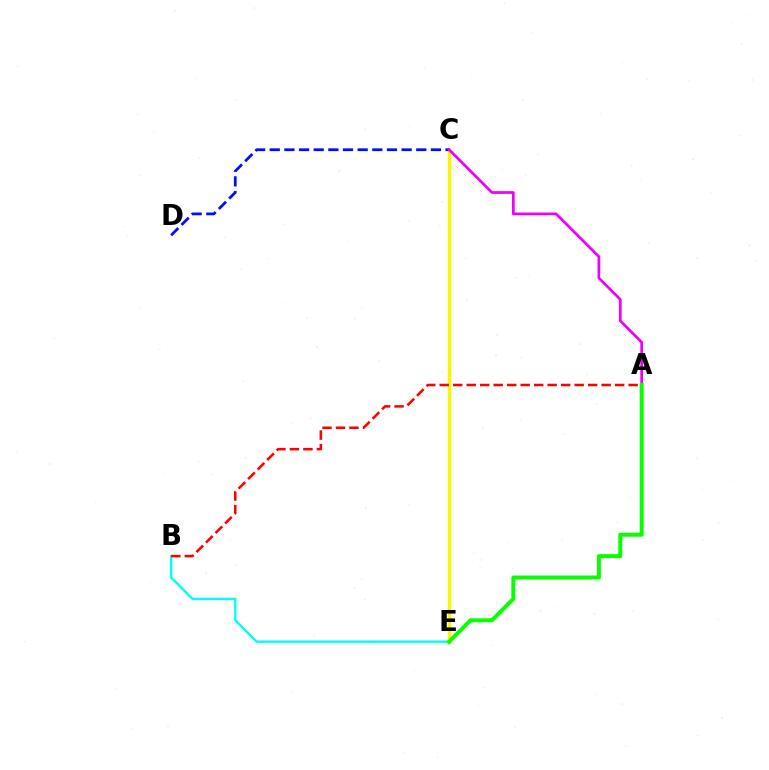{('C', 'E'): [{'color': '#fcf500', 'line_style': 'solid', 'thickness': 2.5}], ('B', 'E'): [{'color': '#00fff6', 'line_style': 'solid', 'thickness': 1.72}], ('C', 'D'): [{'color': '#0010ff', 'line_style': 'dashed', 'thickness': 1.99}], ('A', 'C'): [{'color': '#ee00ff', 'line_style': 'solid', 'thickness': 1.96}], ('A', 'B'): [{'color': '#ff0000', 'line_style': 'dashed', 'thickness': 1.83}], ('A', 'E'): [{'color': '#08ff00', 'line_style': 'solid', 'thickness': 2.85}]}